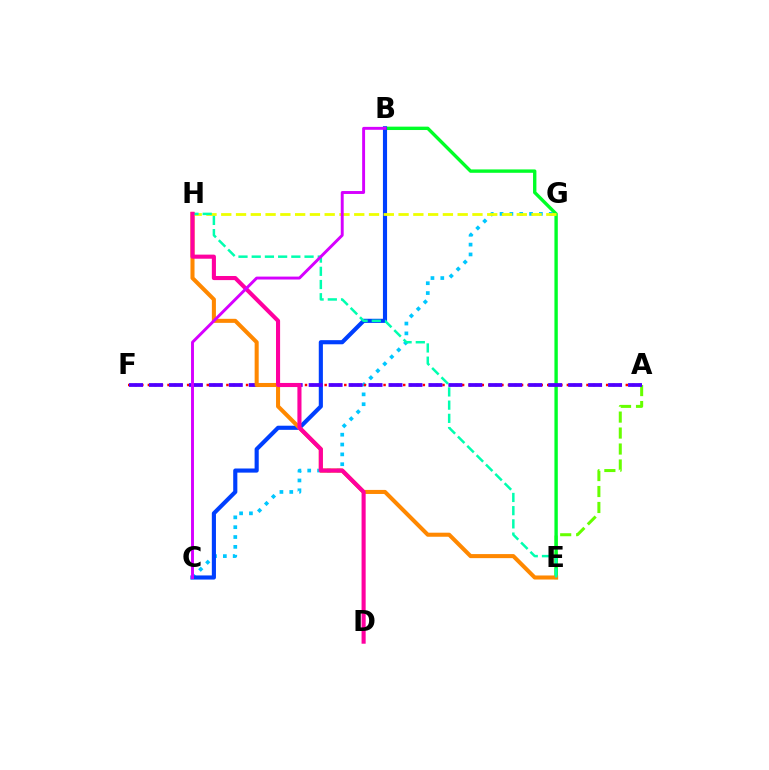{('C', 'G'): [{'color': '#00c7ff', 'line_style': 'dotted', 'thickness': 2.67}], ('A', 'E'): [{'color': '#66ff00', 'line_style': 'dashed', 'thickness': 2.17}], ('B', 'E'): [{'color': '#00ff27', 'line_style': 'solid', 'thickness': 2.43}], ('A', 'F'): [{'color': '#ff0000', 'line_style': 'dotted', 'thickness': 1.78}, {'color': '#4f00ff', 'line_style': 'dashed', 'thickness': 2.71}], ('B', 'C'): [{'color': '#003fff', 'line_style': 'solid', 'thickness': 2.97}, {'color': '#d600ff', 'line_style': 'solid', 'thickness': 2.1}], ('E', 'H'): [{'color': '#ff8800', 'line_style': 'solid', 'thickness': 2.92}, {'color': '#00ffaf', 'line_style': 'dashed', 'thickness': 1.79}], ('G', 'H'): [{'color': '#eeff00', 'line_style': 'dashed', 'thickness': 2.01}], ('D', 'H'): [{'color': '#ff00a0', 'line_style': 'solid', 'thickness': 2.95}]}